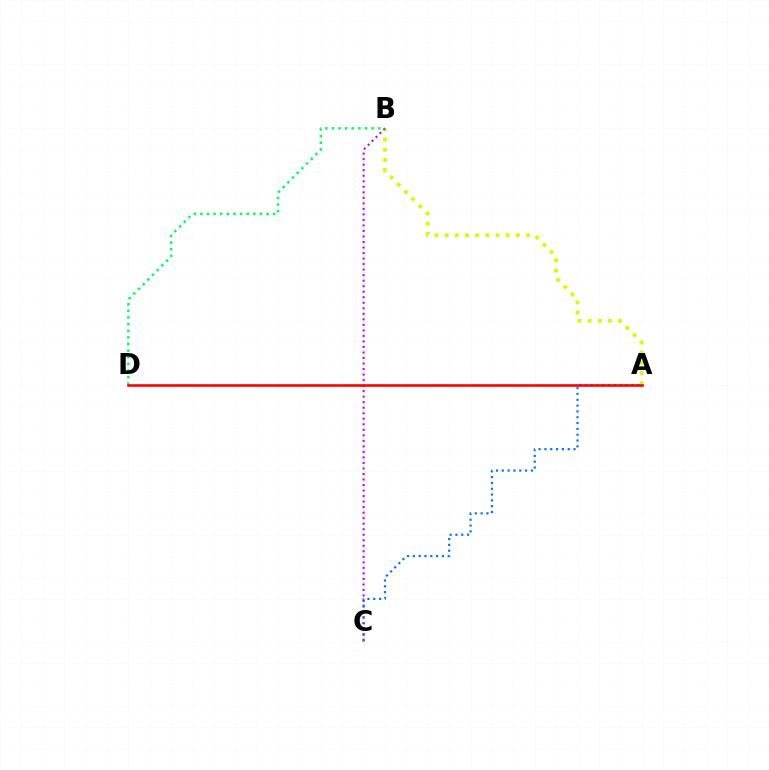{('A', 'B'): [{'color': '#d1ff00', 'line_style': 'dotted', 'thickness': 2.76}], ('B', 'C'): [{'color': '#b900ff', 'line_style': 'dotted', 'thickness': 1.5}], ('A', 'C'): [{'color': '#0074ff', 'line_style': 'dotted', 'thickness': 1.58}], ('B', 'D'): [{'color': '#00ff5c', 'line_style': 'dotted', 'thickness': 1.8}], ('A', 'D'): [{'color': '#ff0000', 'line_style': 'solid', 'thickness': 1.87}]}